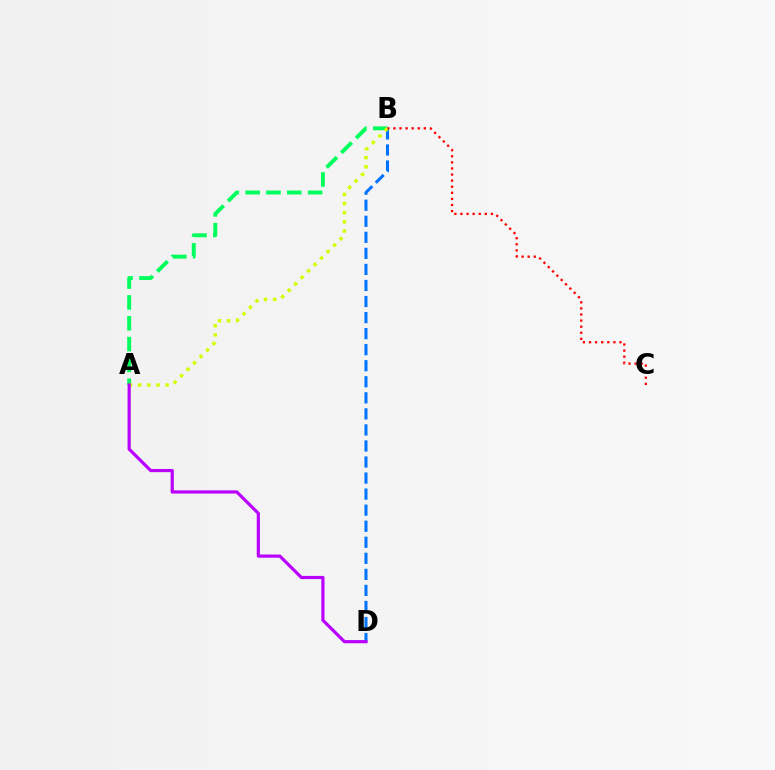{('A', 'B'): [{'color': '#00ff5c', 'line_style': 'dashed', 'thickness': 2.83}, {'color': '#d1ff00', 'line_style': 'dotted', 'thickness': 2.48}], ('B', 'D'): [{'color': '#0074ff', 'line_style': 'dashed', 'thickness': 2.18}], ('A', 'D'): [{'color': '#b900ff', 'line_style': 'solid', 'thickness': 2.29}], ('B', 'C'): [{'color': '#ff0000', 'line_style': 'dotted', 'thickness': 1.65}]}